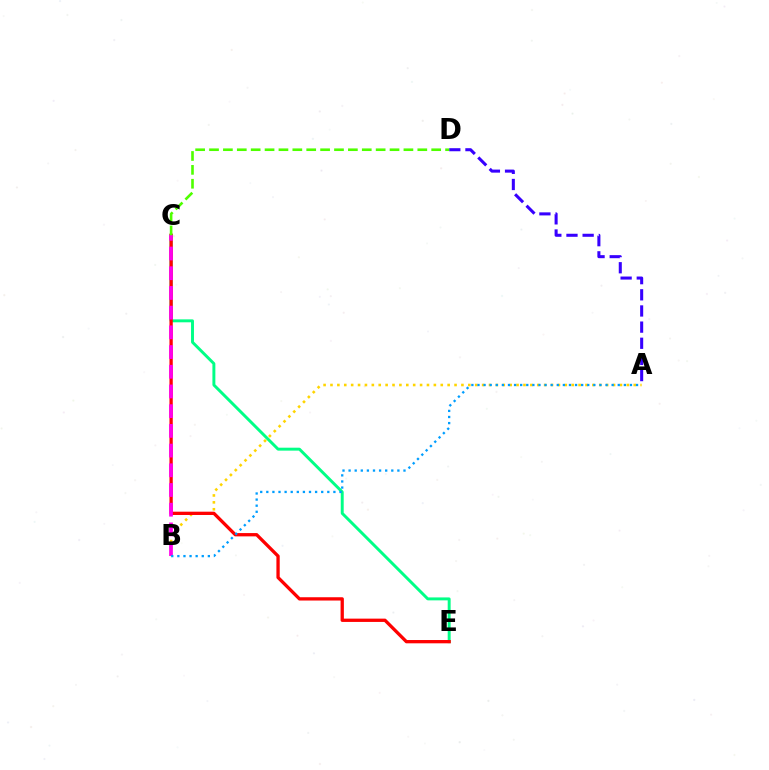{('C', 'E'): [{'color': '#00ff86', 'line_style': 'solid', 'thickness': 2.12}, {'color': '#ff0000', 'line_style': 'solid', 'thickness': 2.37}], ('A', 'B'): [{'color': '#ffd500', 'line_style': 'dotted', 'thickness': 1.87}, {'color': '#009eff', 'line_style': 'dotted', 'thickness': 1.66}], ('B', 'C'): [{'color': '#ff00ed', 'line_style': 'dashed', 'thickness': 2.68}], ('A', 'D'): [{'color': '#3700ff', 'line_style': 'dashed', 'thickness': 2.19}], ('C', 'D'): [{'color': '#4fff00', 'line_style': 'dashed', 'thickness': 1.89}]}